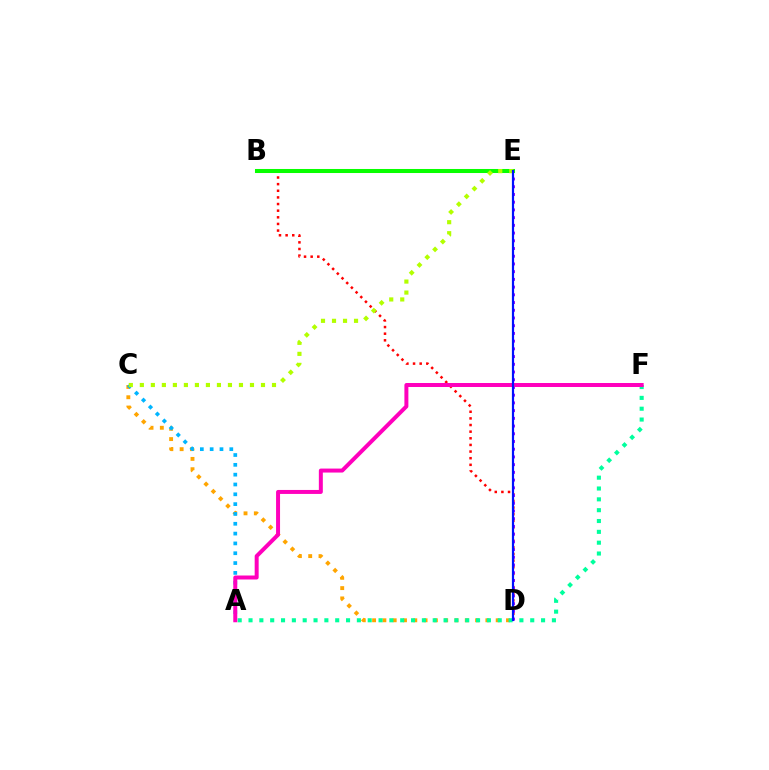{('C', 'D'): [{'color': '#ffa500', 'line_style': 'dotted', 'thickness': 2.8}], ('B', 'D'): [{'color': '#ff0000', 'line_style': 'dotted', 'thickness': 1.8}], ('D', 'E'): [{'color': '#9b00ff', 'line_style': 'dotted', 'thickness': 2.1}, {'color': '#0010ff', 'line_style': 'solid', 'thickness': 1.59}], ('A', 'C'): [{'color': '#00b5ff', 'line_style': 'dotted', 'thickness': 2.67}], ('A', 'F'): [{'color': '#00ff9d', 'line_style': 'dotted', 'thickness': 2.94}, {'color': '#ff00bd', 'line_style': 'solid', 'thickness': 2.87}], ('B', 'E'): [{'color': '#08ff00', 'line_style': 'solid', 'thickness': 2.91}], ('C', 'E'): [{'color': '#b3ff00', 'line_style': 'dotted', 'thickness': 2.99}]}